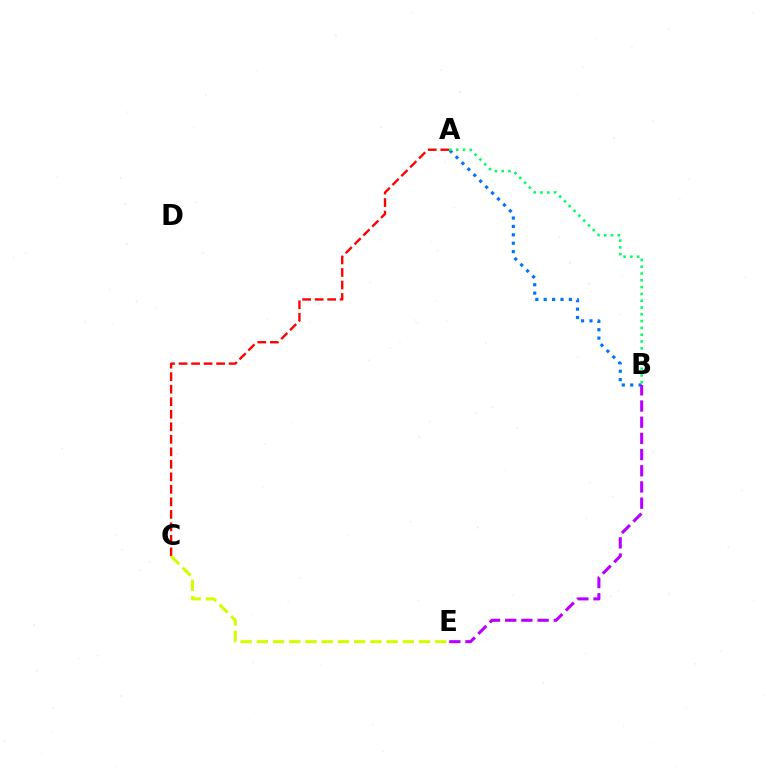{('A', 'C'): [{'color': '#ff0000', 'line_style': 'dashed', 'thickness': 1.7}], ('C', 'E'): [{'color': '#d1ff00', 'line_style': 'dashed', 'thickness': 2.2}], ('A', 'B'): [{'color': '#0074ff', 'line_style': 'dotted', 'thickness': 2.28}, {'color': '#00ff5c', 'line_style': 'dotted', 'thickness': 1.85}], ('B', 'E'): [{'color': '#b900ff', 'line_style': 'dashed', 'thickness': 2.2}]}